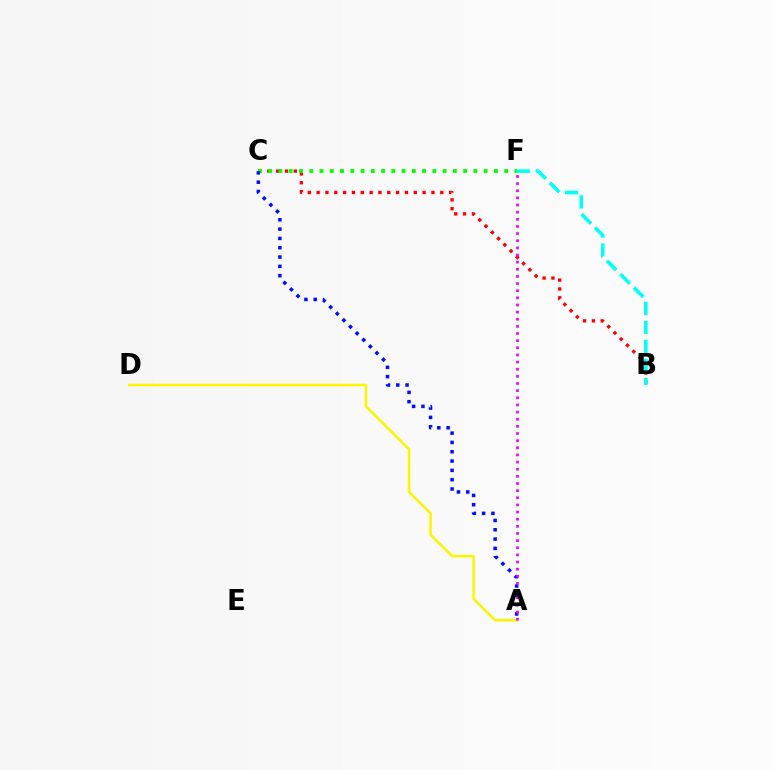{('B', 'C'): [{'color': '#ff0000', 'line_style': 'dotted', 'thickness': 2.4}], ('C', 'F'): [{'color': '#08ff00', 'line_style': 'dotted', 'thickness': 2.79}], ('B', 'F'): [{'color': '#00fff6', 'line_style': 'dashed', 'thickness': 2.59}], ('A', 'D'): [{'color': '#fcf500', 'line_style': 'solid', 'thickness': 1.82}], ('A', 'C'): [{'color': '#0010ff', 'line_style': 'dotted', 'thickness': 2.53}], ('A', 'F'): [{'color': '#ee00ff', 'line_style': 'dotted', 'thickness': 1.94}]}